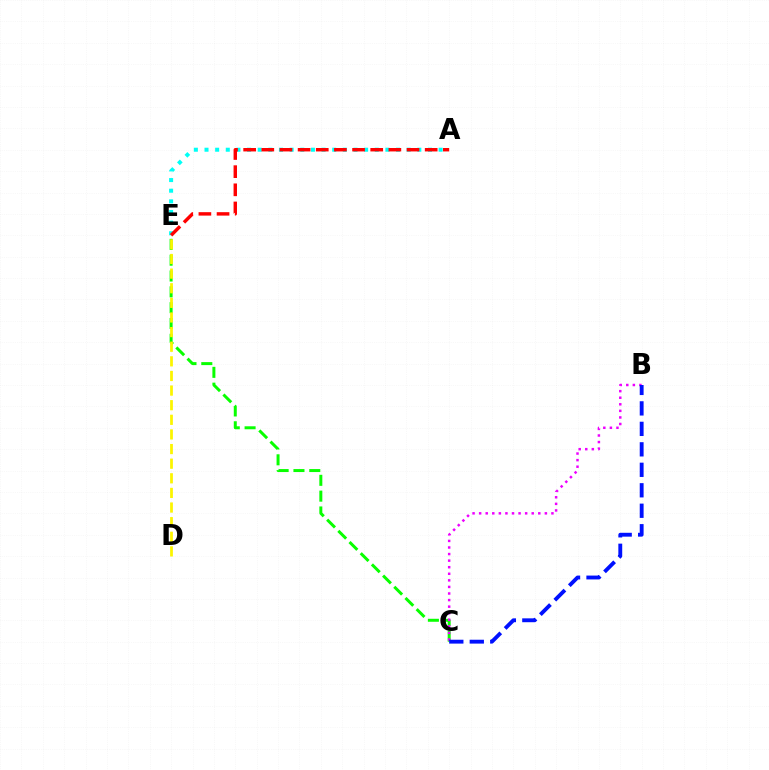{('C', 'E'): [{'color': '#08ff00', 'line_style': 'dashed', 'thickness': 2.15}], ('B', 'C'): [{'color': '#ee00ff', 'line_style': 'dotted', 'thickness': 1.79}, {'color': '#0010ff', 'line_style': 'dashed', 'thickness': 2.78}], ('A', 'E'): [{'color': '#00fff6', 'line_style': 'dotted', 'thickness': 2.89}, {'color': '#ff0000', 'line_style': 'dashed', 'thickness': 2.47}], ('D', 'E'): [{'color': '#fcf500', 'line_style': 'dashed', 'thickness': 1.99}]}